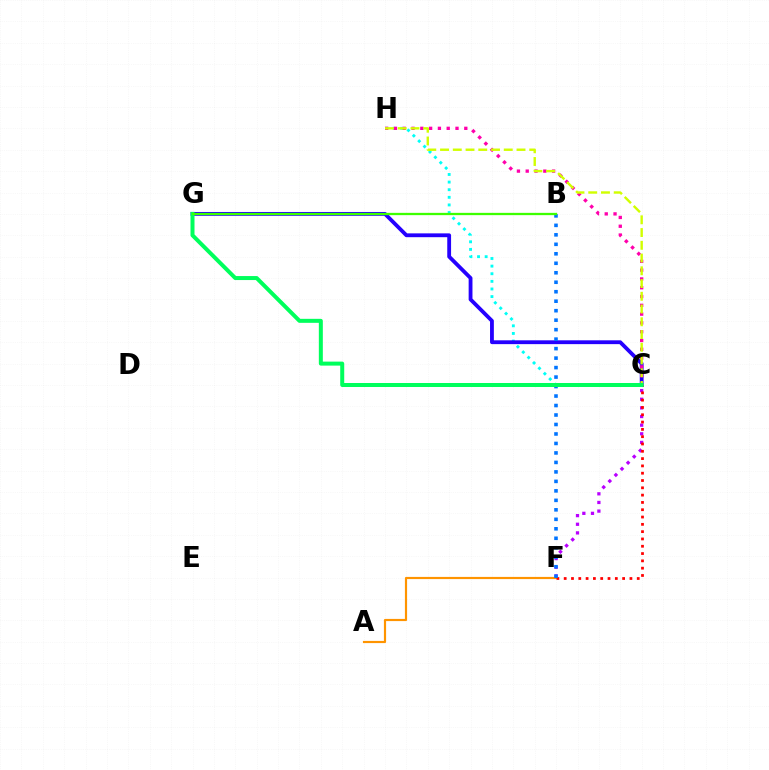{('C', 'F'): [{'color': '#b900ff', 'line_style': 'dotted', 'thickness': 2.35}, {'color': '#ff0000', 'line_style': 'dotted', 'thickness': 1.98}], ('C', 'H'): [{'color': '#00fff6', 'line_style': 'dotted', 'thickness': 2.07}, {'color': '#ff00ac', 'line_style': 'dotted', 'thickness': 2.39}, {'color': '#d1ff00', 'line_style': 'dashed', 'thickness': 1.73}], ('C', 'G'): [{'color': '#2500ff', 'line_style': 'solid', 'thickness': 2.75}, {'color': '#00ff5c', 'line_style': 'solid', 'thickness': 2.88}], ('A', 'F'): [{'color': '#ff9400', 'line_style': 'solid', 'thickness': 1.57}], ('B', 'F'): [{'color': '#0074ff', 'line_style': 'dotted', 'thickness': 2.58}], ('B', 'G'): [{'color': '#3dff00', 'line_style': 'solid', 'thickness': 1.65}]}